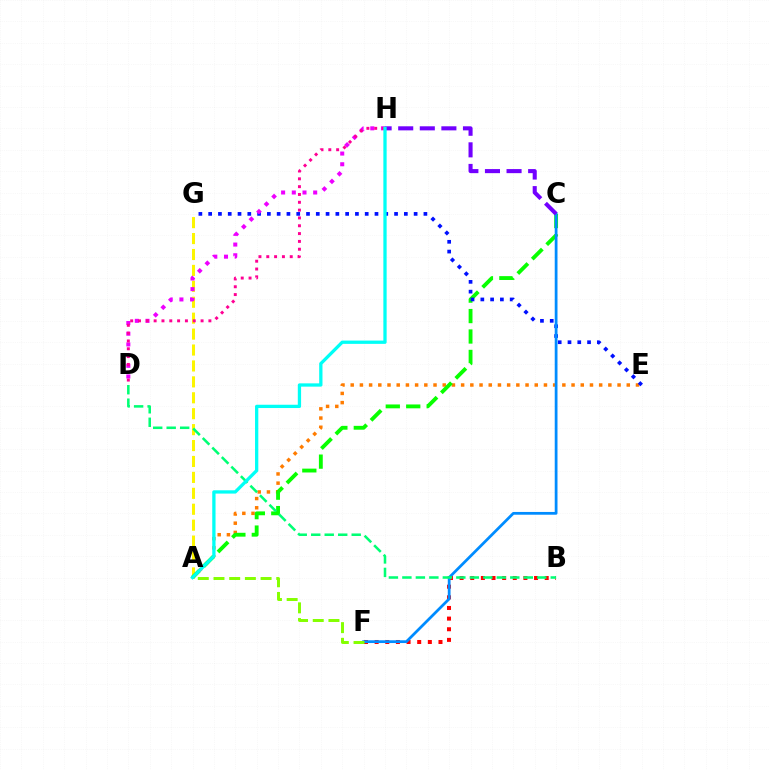{('A', 'E'): [{'color': '#ff7c00', 'line_style': 'dotted', 'thickness': 2.5}], ('A', 'G'): [{'color': '#fcf500', 'line_style': 'dashed', 'thickness': 2.16}], ('A', 'C'): [{'color': '#08ff00', 'line_style': 'dashed', 'thickness': 2.78}], ('E', 'G'): [{'color': '#0010ff', 'line_style': 'dotted', 'thickness': 2.66}], ('B', 'F'): [{'color': '#ff0000', 'line_style': 'dotted', 'thickness': 2.89}], ('D', 'H'): [{'color': '#ee00ff', 'line_style': 'dotted', 'thickness': 2.9}, {'color': '#ff0094', 'line_style': 'dotted', 'thickness': 2.13}], ('C', 'F'): [{'color': '#008cff', 'line_style': 'solid', 'thickness': 1.99}], ('B', 'D'): [{'color': '#00ff74', 'line_style': 'dashed', 'thickness': 1.83}], ('A', 'F'): [{'color': '#84ff00', 'line_style': 'dashed', 'thickness': 2.13}], ('C', 'H'): [{'color': '#7200ff', 'line_style': 'dashed', 'thickness': 2.93}], ('A', 'H'): [{'color': '#00fff6', 'line_style': 'solid', 'thickness': 2.37}]}